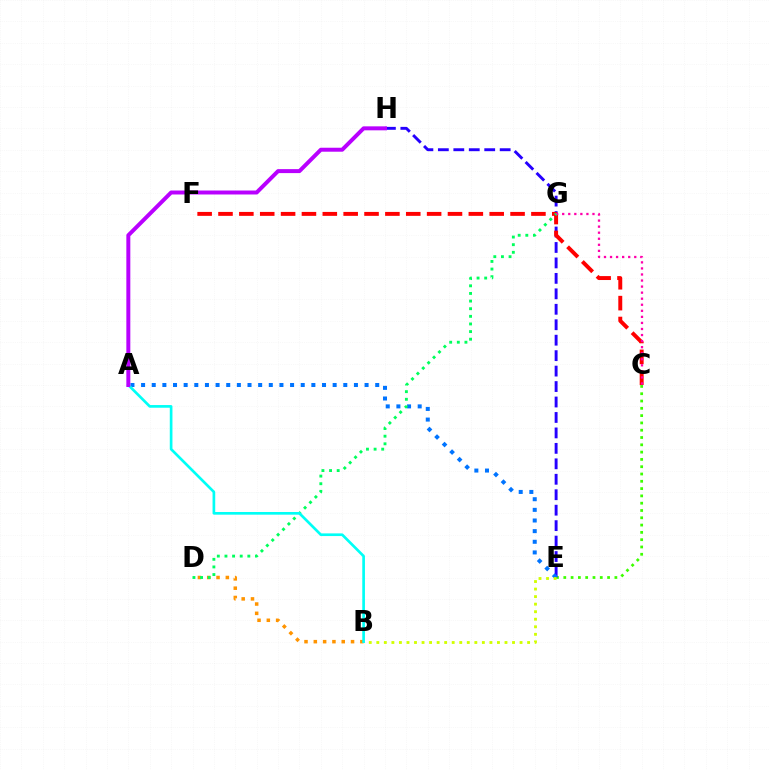{('C', 'E'): [{'color': '#3dff00', 'line_style': 'dotted', 'thickness': 1.98}], ('E', 'H'): [{'color': '#2500ff', 'line_style': 'dashed', 'thickness': 2.1}], ('C', 'F'): [{'color': '#ff0000', 'line_style': 'dashed', 'thickness': 2.83}], ('B', 'D'): [{'color': '#ff9400', 'line_style': 'dotted', 'thickness': 2.53}], ('C', 'G'): [{'color': '#ff00ac', 'line_style': 'dotted', 'thickness': 1.65}], ('A', 'E'): [{'color': '#0074ff', 'line_style': 'dotted', 'thickness': 2.89}], ('D', 'G'): [{'color': '#00ff5c', 'line_style': 'dotted', 'thickness': 2.07}], ('B', 'E'): [{'color': '#d1ff00', 'line_style': 'dotted', 'thickness': 2.05}], ('A', 'B'): [{'color': '#00fff6', 'line_style': 'solid', 'thickness': 1.92}], ('A', 'H'): [{'color': '#b900ff', 'line_style': 'solid', 'thickness': 2.86}]}